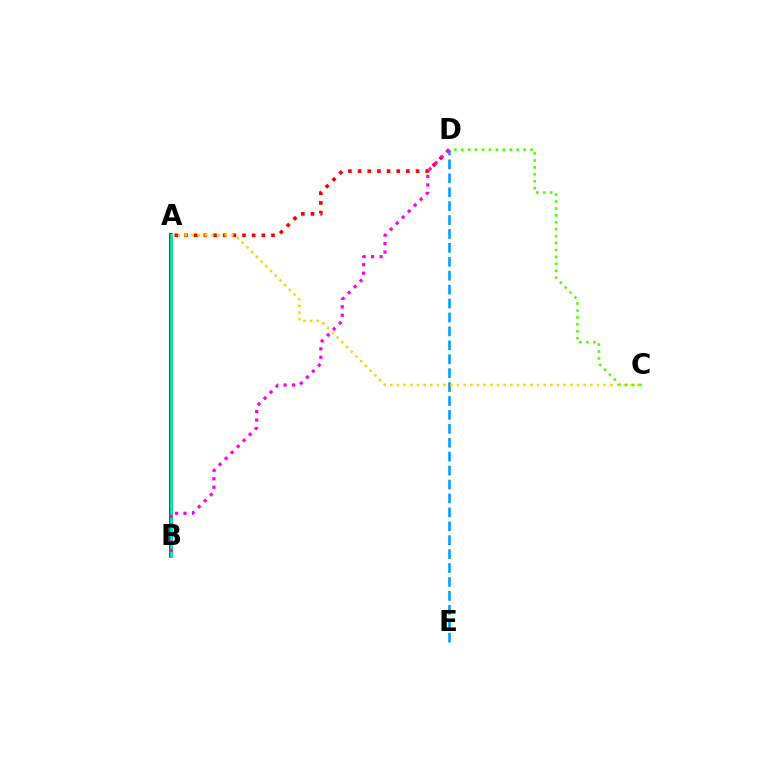{('A', 'D'): [{'color': '#ff0000', 'line_style': 'dotted', 'thickness': 2.63}], ('D', 'E'): [{'color': '#009eff', 'line_style': 'dashed', 'thickness': 1.89}], ('A', 'B'): [{'color': '#3700ff', 'line_style': 'solid', 'thickness': 2.62}, {'color': '#00ff86', 'line_style': 'solid', 'thickness': 1.89}], ('A', 'C'): [{'color': '#ffd500', 'line_style': 'dotted', 'thickness': 1.81}], ('C', 'D'): [{'color': '#4fff00', 'line_style': 'dotted', 'thickness': 1.88}], ('B', 'D'): [{'color': '#ff00ed', 'line_style': 'dotted', 'thickness': 2.31}]}